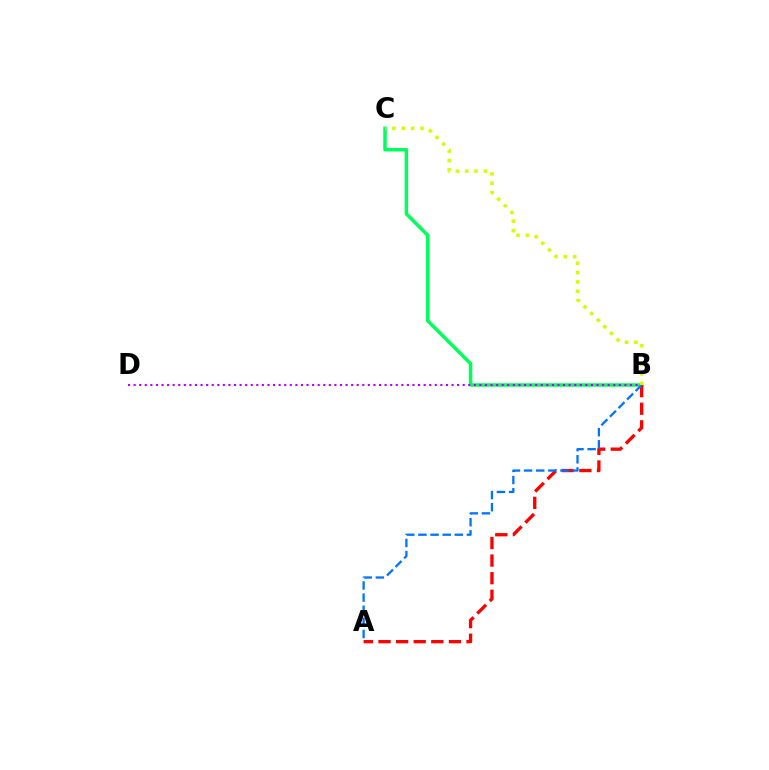{('B', 'C'): [{'color': '#00ff5c', 'line_style': 'solid', 'thickness': 2.51}, {'color': '#d1ff00', 'line_style': 'dotted', 'thickness': 2.54}], ('A', 'B'): [{'color': '#ff0000', 'line_style': 'dashed', 'thickness': 2.39}, {'color': '#0074ff', 'line_style': 'dashed', 'thickness': 1.65}], ('B', 'D'): [{'color': '#b900ff', 'line_style': 'dotted', 'thickness': 1.52}]}